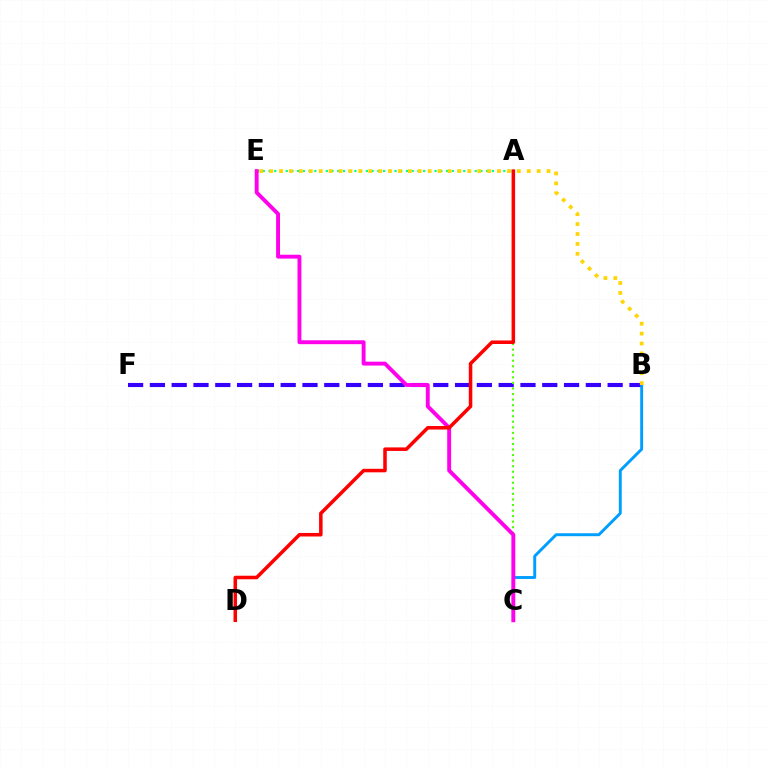{('B', 'F'): [{'color': '#3700ff', 'line_style': 'dashed', 'thickness': 2.96}], ('B', 'C'): [{'color': '#009eff', 'line_style': 'solid', 'thickness': 2.1}], ('A', 'E'): [{'color': '#00ff86', 'line_style': 'dotted', 'thickness': 1.56}], ('A', 'C'): [{'color': '#4fff00', 'line_style': 'dotted', 'thickness': 1.51}], ('C', 'E'): [{'color': '#ff00ed', 'line_style': 'solid', 'thickness': 2.8}], ('B', 'E'): [{'color': '#ffd500', 'line_style': 'dotted', 'thickness': 2.69}], ('A', 'D'): [{'color': '#ff0000', 'line_style': 'solid', 'thickness': 2.54}]}